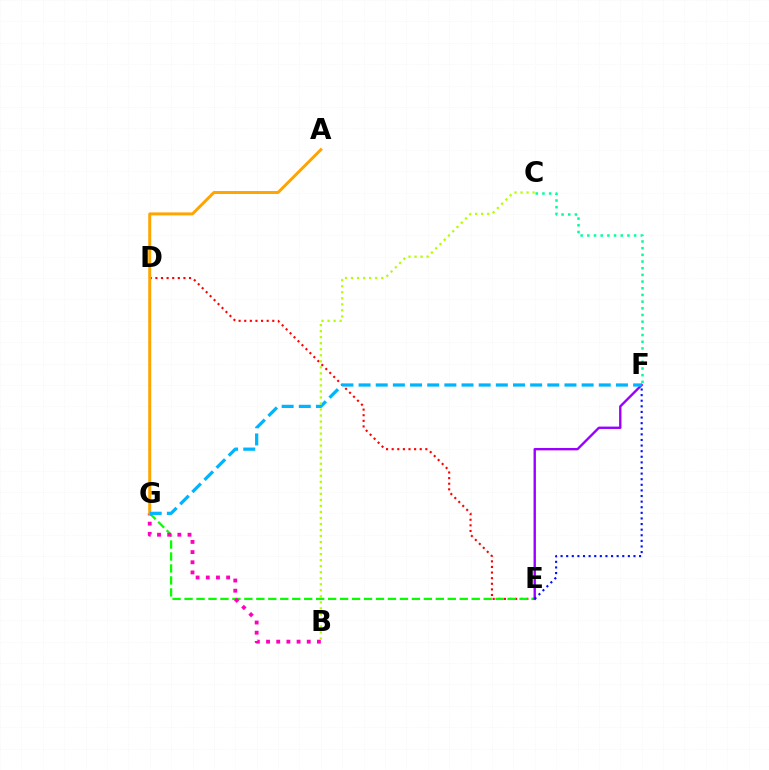{('D', 'E'): [{'color': '#ff0000', 'line_style': 'dotted', 'thickness': 1.52}], ('E', 'G'): [{'color': '#08ff00', 'line_style': 'dashed', 'thickness': 1.63}], ('C', 'F'): [{'color': '#00ff9d', 'line_style': 'dotted', 'thickness': 1.82}], ('E', 'F'): [{'color': '#9b00ff', 'line_style': 'solid', 'thickness': 1.71}, {'color': '#0010ff', 'line_style': 'dotted', 'thickness': 1.52}], ('B', 'G'): [{'color': '#ff00bd', 'line_style': 'dotted', 'thickness': 2.76}], ('A', 'G'): [{'color': '#ffa500', 'line_style': 'solid', 'thickness': 2.15}], ('F', 'G'): [{'color': '#00b5ff', 'line_style': 'dashed', 'thickness': 2.33}], ('B', 'C'): [{'color': '#b3ff00', 'line_style': 'dotted', 'thickness': 1.64}]}